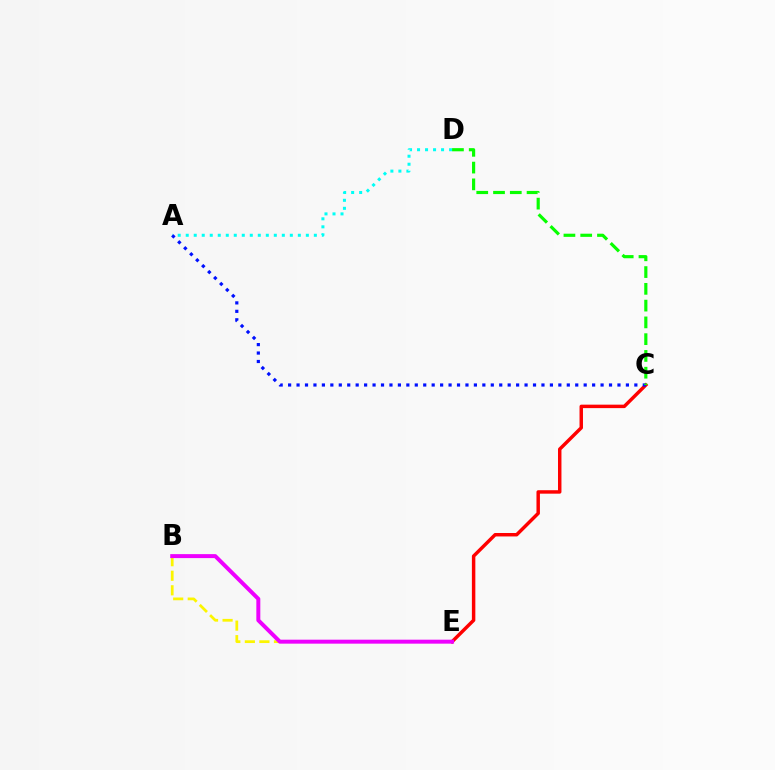{('B', 'E'): [{'color': '#fcf500', 'line_style': 'dashed', 'thickness': 1.98}, {'color': '#ee00ff', 'line_style': 'solid', 'thickness': 2.86}], ('C', 'E'): [{'color': '#ff0000', 'line_style': 'solid', 'thickness': 2.49}], ('A', 'D'): [{'color': '#00fff6', 'line_style': 'dotted', 'thickness': 2.18}], ('A', 'C'): [{'color': '#0010ff', 'line_style': 'dotted', 'thickness': 2.29}], ('C', 'D'): [{'color': '#08ff00', 'line_style': 'dashed', 'thickness': 2.28}]}